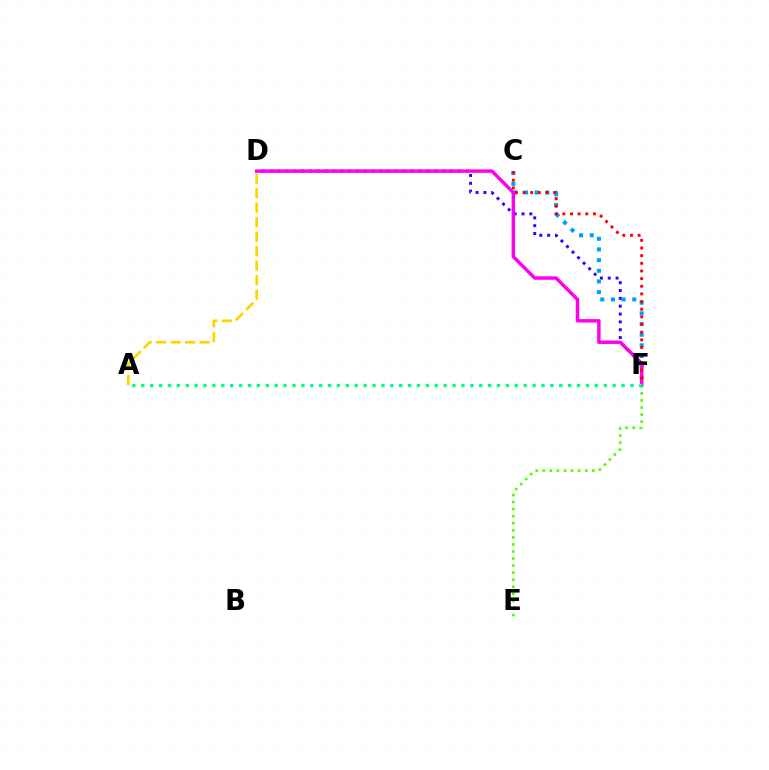{('E', 'F'): [{'color': '#4fff00', 'line_style': 'dotted', 'thickness': 1.92}], ('D', 'F'): [{'color': '#3700ff', 'line_style': 'dotted', 'thickness': 2.13}, {'color': '#ff00ed', 'line_style': 'solid', 'thickness': 2.49}], ('C', 'F'): [{'color': '#009eff', 'line_style': 'dotted', 'thickness': 2.9}, {'color': '#ff0000', 'line_style': 'dotted', 'thickness': 2.08}], ('A', 'F'): [{'color': '#00ff86', 'line_style': 'dotted', 'thickness': 2.42}], ('A', 'D'): [{'color': '#ffd500', 'line_style': 'dashed', 'thickness': 1.97}]}